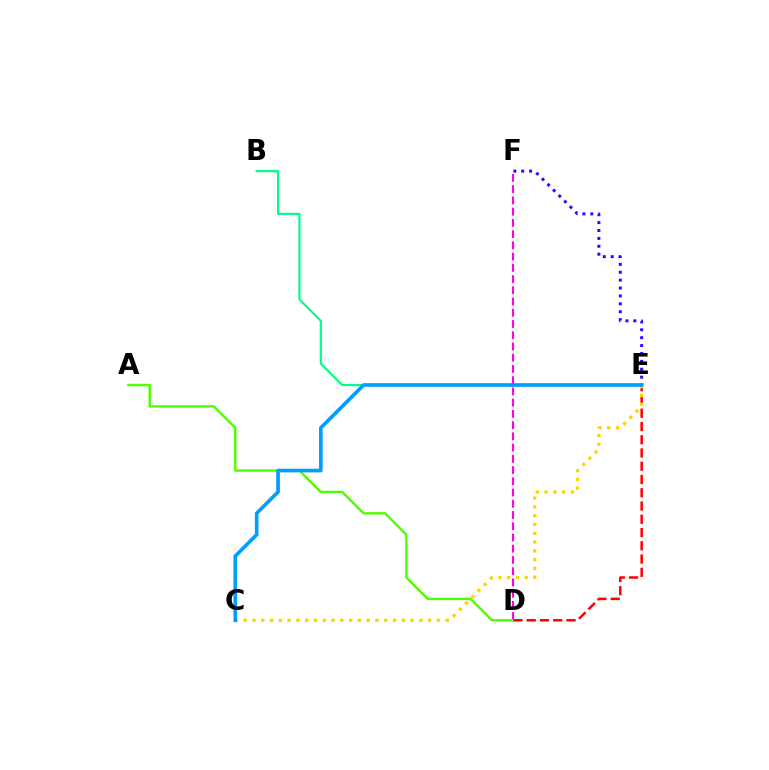{('E', 'F'): [{'color': '#3700ff', 'line_style': 'dotted', 'thickness': 2.14}], ('D', 'F'): [{'color': '#ff00ed', 'line_style': 'dashed', 'thickness': 1.53}], ('B', 'E'): [{'color': '#00ff86', 'line_style': 'solid', 'thickness': 1.54}], ('A', 'D'): [{'color': '#4fff00', 'line_style': 'solid', 'thickness': 1.73}], ('D', 'E'): [{'color': '#ff0000', 'line_style': 'dashed', 'thickness': 1.8}], ('C', 'E'): [{'color': '#ffd500', 'line_style': 'dotted', 'thickness': 2.39}, {'color': '#009eff', 'line_style': 'solid', 'thickness': 2.63}]}